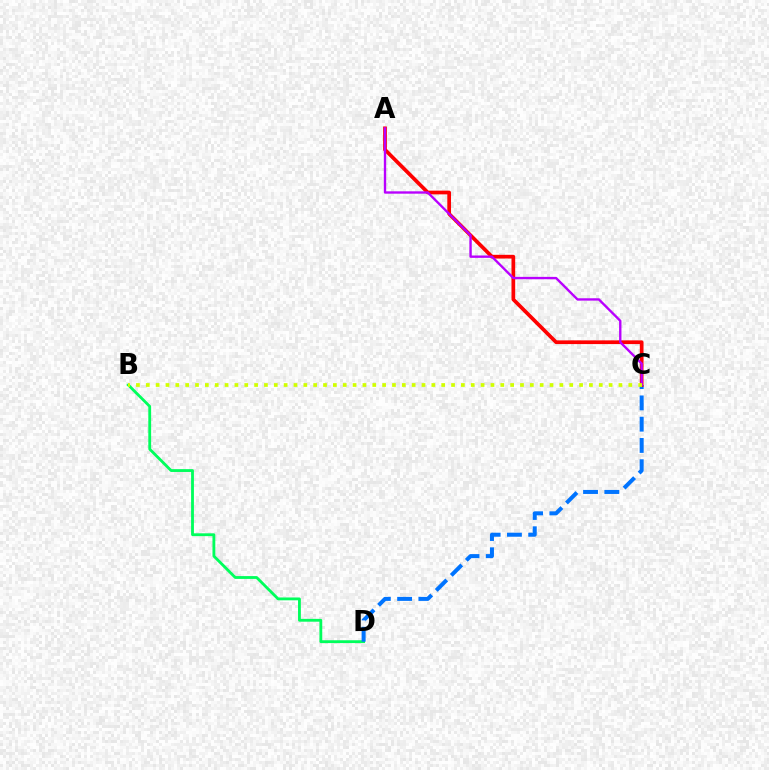{('B', 'D'): [{'color': '#00ff5c', 'line_style': 'solid', 'thickness': 2.04}], ('C', 'D'): [{'color': '#0074ff', 'line_style': 'dashed', 'thickness': 2.89}], ('A', 'C'): [{'color': '#ff0000', 'line_style': 'solid', 'thickness': 2.68}, {'color': '#b900ff', 'line_style': 'solid', 'thickness': 1.7}], ('B', 'C'): [{'color': '#d1ff00', 'line_style': 'dotted', 'thickness': 2.68}]}